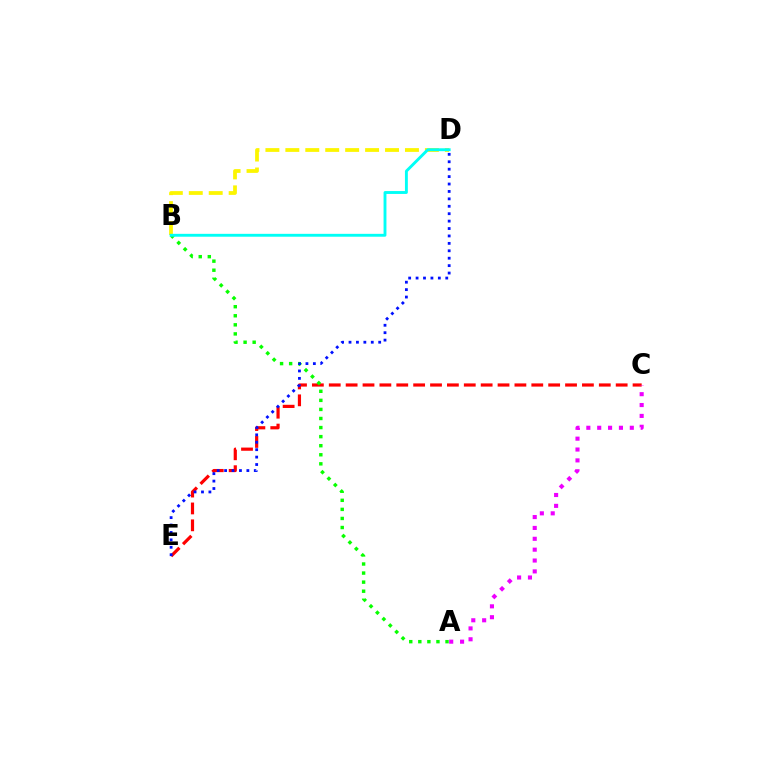{('C', 'E'): [{'color': '#ff0000', 'line_style': 'dashed', 'thickness': 2.29}], ('B', 'D'): [{'color': '#fcf500', 'line_style': 'dashed', 'thickness': 2.71}, {'color': '#00fff6', 'line_style': 'solid', 'thickness': 2.08}], ('A', 'B'): [{'color': '#08ff00', 'line_style': 'dotted', 'thickness': 2.46}], ('D', 'E'): [{'color': '#0010ff', 'line_style': 'dotted', 'thickness': 2.02}], ('A', 'C'): [{'color': '#ee00ff', 'line_style': 'dotted', 'thickness': 2.95}]}